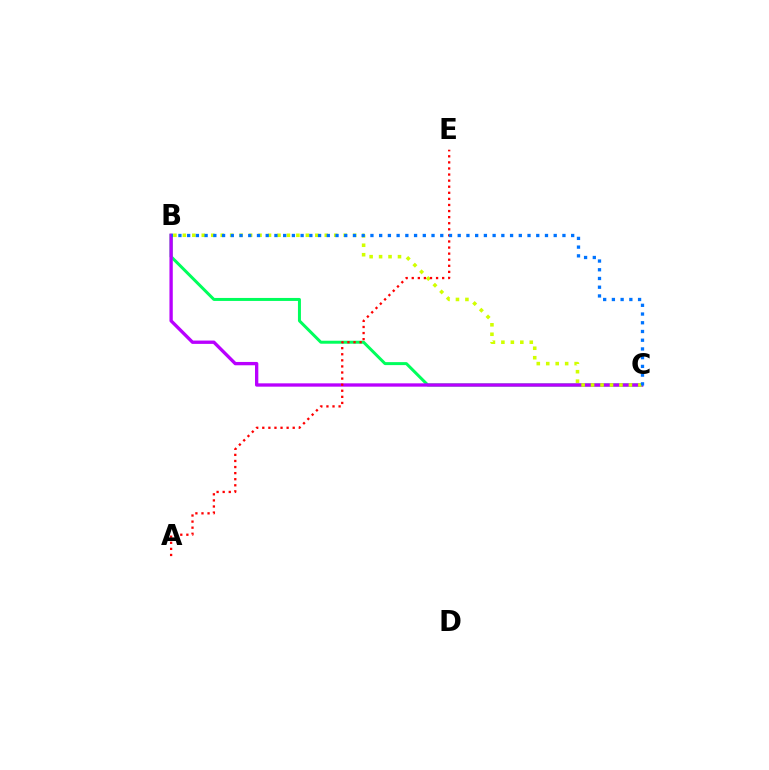{('B', 'C'): [{'color': '#00ff5c', 'line_style': 'solid', 'thickness': 2.15}, {'color': '#b900ff', 'line_style': 'solid', 'thickness': 2.4}, {'color': '#d1ff00', 'line_style': 'dotted', 'thickness': 2.57}, {'color': '#0074ff', 'line_style': 'dotted', 'thickness': 2.37}], ('A', 'E'): [{'color': '#ff0000', 'line_style': 'dotted', 'thickness': 1.65}]}